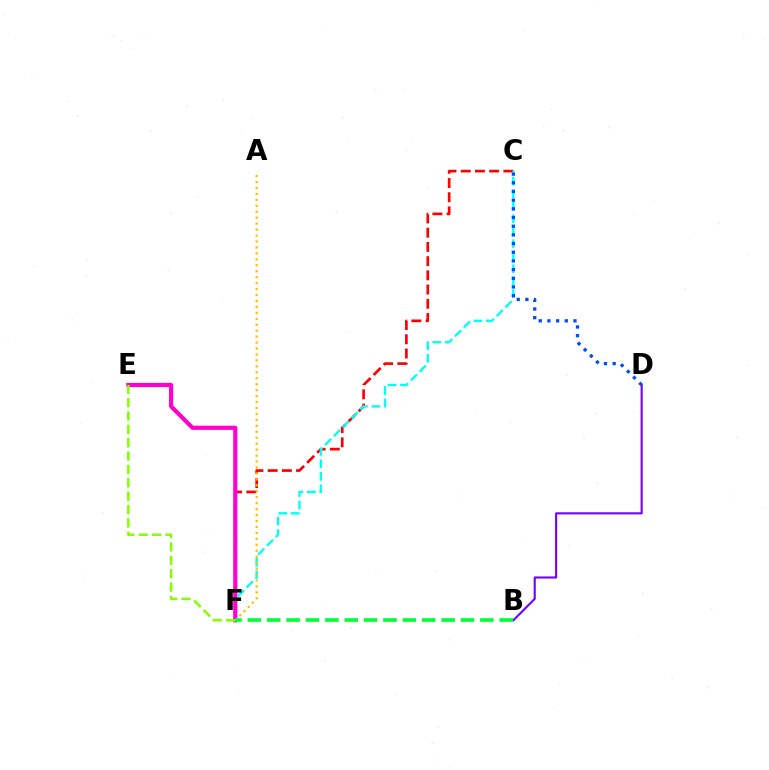{('C', 'F'): [{'color': '#ff0000', 'line_style': 'dashed', 'thickness': 1.93}, {'color': '#00fff6', 'line_style': 'dashed', 'thickness': 1.7}], ('B', 'D'): [{'color': '#7200ff', 'line_style': 'solid', 'thickness': 1.52}], ('C', 'D'): [{'color': '#004bff', 'line_style': 'dotted', 'thickness': 2.36}], ('E', 'F'): [{'color': '#ff00cf', 'line_style': 'solid', 'thickness': 3.0}, {'color': '#84ff00', 'line_style': 'dashed', 'thickness': 1.82}], ('A', 'F'): [{'color': '#ffbd00', 'line_style': 'dotted', 'thickness': 1.62}], ('B', 'F'): [{'color': '#00ff39', 'line_style': 'dashed', 'thickness': 2.63}]}